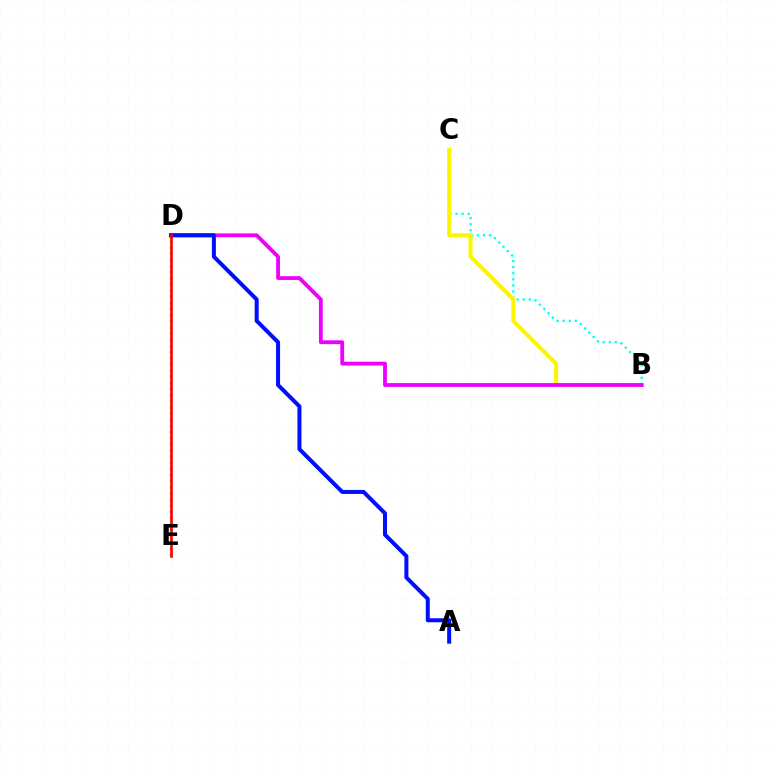{('B', 'C'): [{'color': '#00fff6', 'line_style': 'dotted', 'thickness': 1.66}, {'color': '#fcf500', 'line_style': 'solid', 'thickness': 2.88}], ('D', 'E'): [{'color': '#08ff00', 'line_style': 'dotted', 'thickness': 1.67}, {'color': '#ff0000', 'line_style': 'solid', 'thickness': 1.89}], ('B', 'D'): [{'color': '#ee00ff', 'line_style': 'solid', 'thickness': 2.75}], ('A', 'D'): [{'color': '#0010ff', 'line_style': 'solid', 'thickness': 2.89}]}